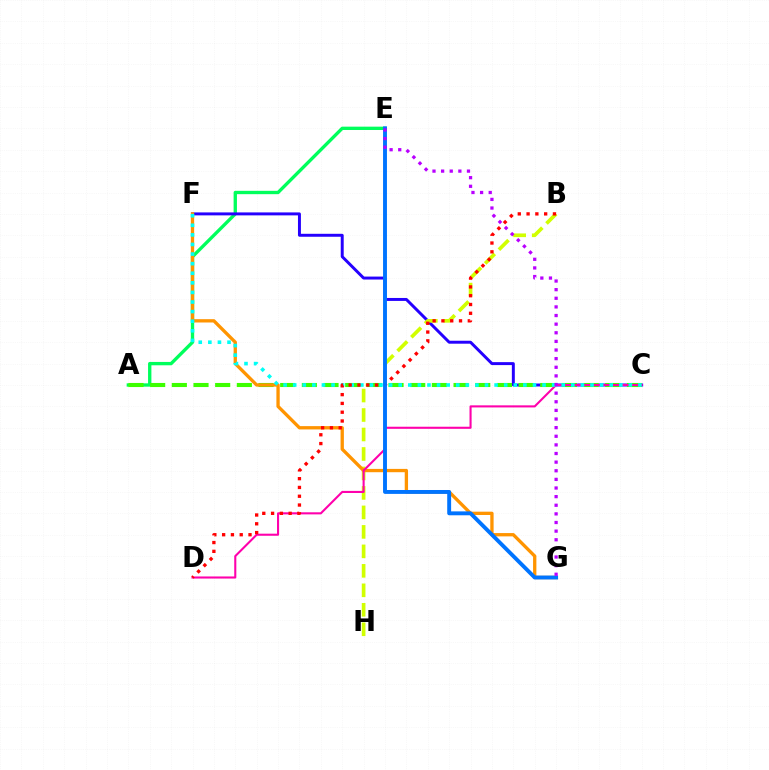{('A', 'E'): [{'color': '#00ff5c', 'line_style': 'solid', 'thickness': 2.41}], ('C', 'F'): [{'color': '#2500ff', 'line_style': 'solid', 'thickness': 2.13}, {'color': '#00fff6', 'line_style': 'dotted', 'thickness': 2.61}], ('B', 'H'): [{'color': '#d1ff00', 'line_style': 'dashed', 'thickness': 2.65}], ('A', 'C'): [{'color': '#3dff00', 'line_style': 'dashed', 'thickness': 2.94}], ('F', 'G'): [{'color': '#ff9400', 'line_style': 'solid', 'thickness': 2.39}], ('C', 'D'): [{'color': '#ff00ac', 'line_style': 'solid', 'thickness': 1.51}], ('B', 'D'): [{'color': '#ff0000', 'line_style': 'dotted', 'thickness': 2.39}], ('E', 'G'): [{'color': '#0074ff', 'line_style': 'solid', 'thickness': 2.81}, {'color': '#b900ff', 'line_style': 'dotted', 'thickness': 2.34}]}